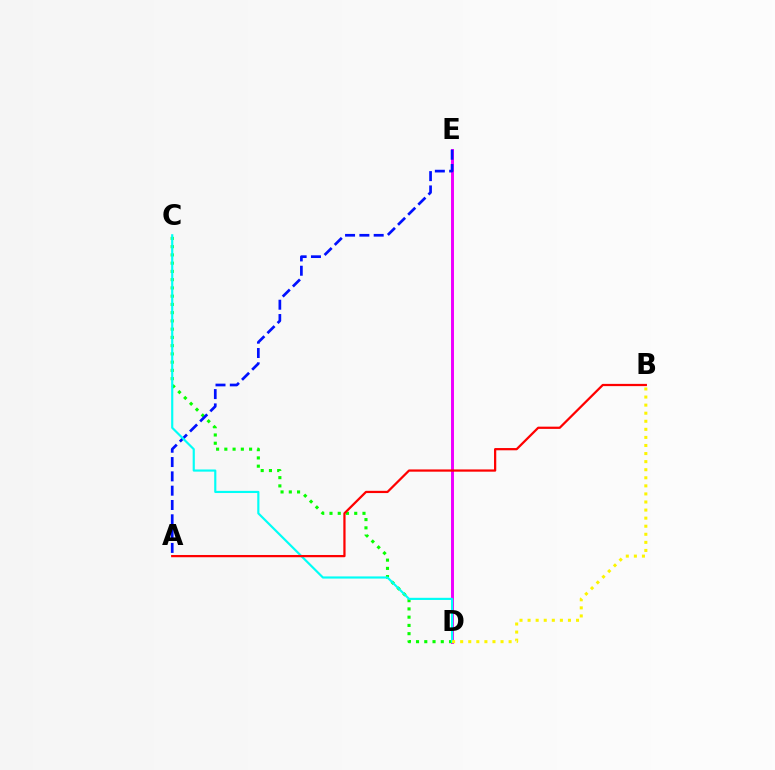{('D', 'E'): [{'color': '#ee00ff', 'line_style': 'solid', 'thickness': 2.13}], ('C', 'D'): [{'color': '#08ff00', 'line_style': 'dotted', 'thickness': 2.24}, {'color': '#00fff6', 'line_style': 'solid', 'thickness': 1.56}], ('A', 'E'): [{'color': '#0010ff', 'line_style': 'dashed', 'thickness': 1.94}], ('A', 'B'): [{'color': '#ff0000', 'line_style': 'solid', 'thickness': 1.61}], ('B', 'D'): [{'color': '#fcf500', 'line_style': 'dotted', 'thickness': 2.19}]}